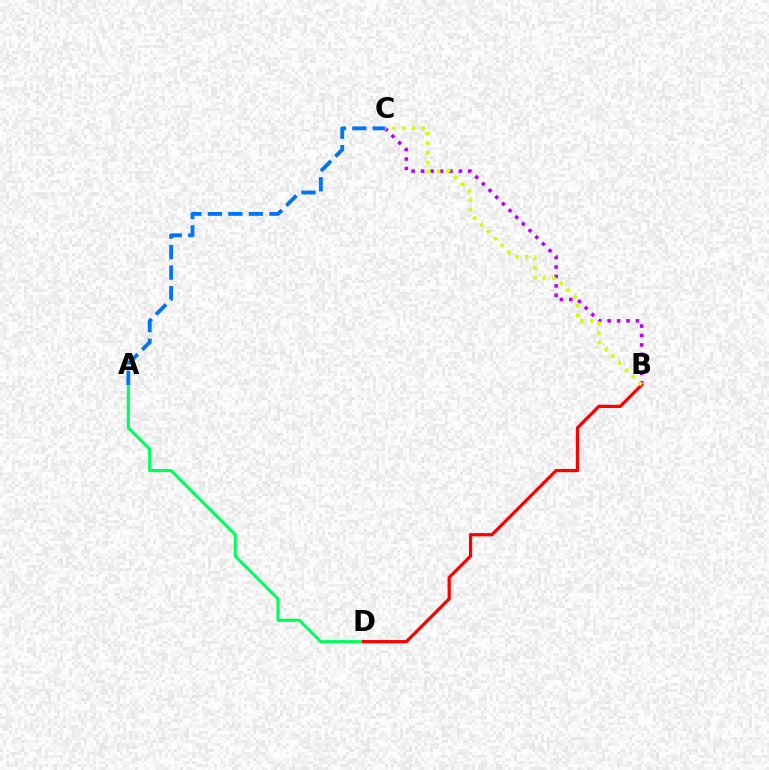{('A', 'D'): [{'color': '#00ff5c', 'line_style': 'solid', 'thickness': 2.26}], ('B', 'C'): [{'color': '#b900ff', 'line_style': 'dotted', 'thickness': 2.56}, {'color': '#d1ff00', 'line_style': 'dotted', 'thickness': 2.64}], ('B', 'D'): [{'color': '#ff0000', 'line_style': 'solid', 'thickness': 2.33}], ('A', 'C'): [{'color': '#0074ff', 'line_style': 'dashed', 'thickness': 2.78}]}